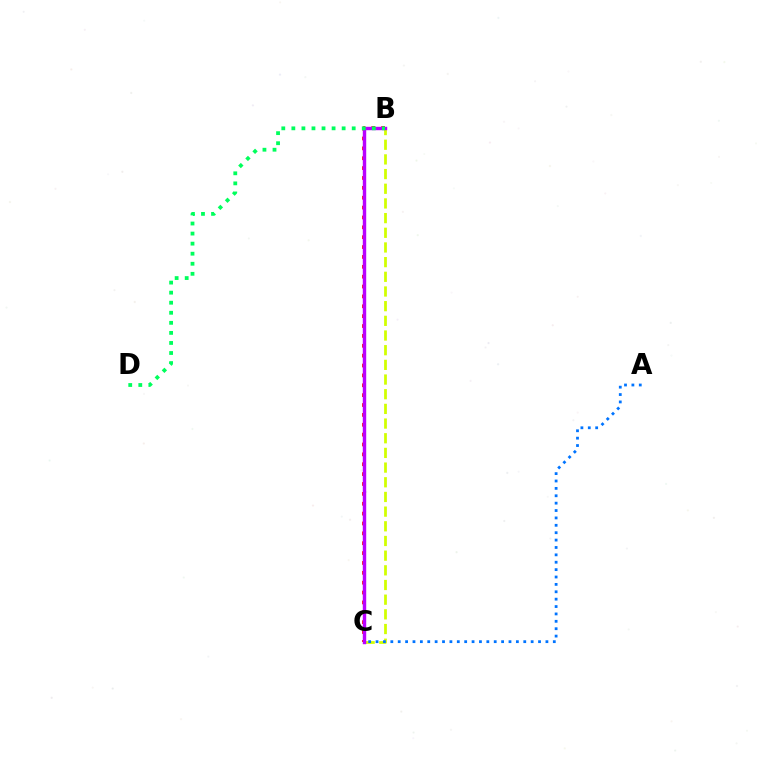{('B', 'C'): [{'color': '#d1ff00', 'line_style': 'dashed', 'thickness': 1.99}, {'color': '#ff0000', 'line_style': 'dotted', 'thickness': 2.68}, {'color': '#b900ff', 'line_style': 'solid', 'thickness': 2.46}], ('A', 'C'): [{'color': '#0074ff', 'line_style': 'dotted', 'thickness': 2.01}], ('B', 'D'): [{'color': '#00ff5c', 'line_style': 'dotted', 'thickness': 2.73}]}